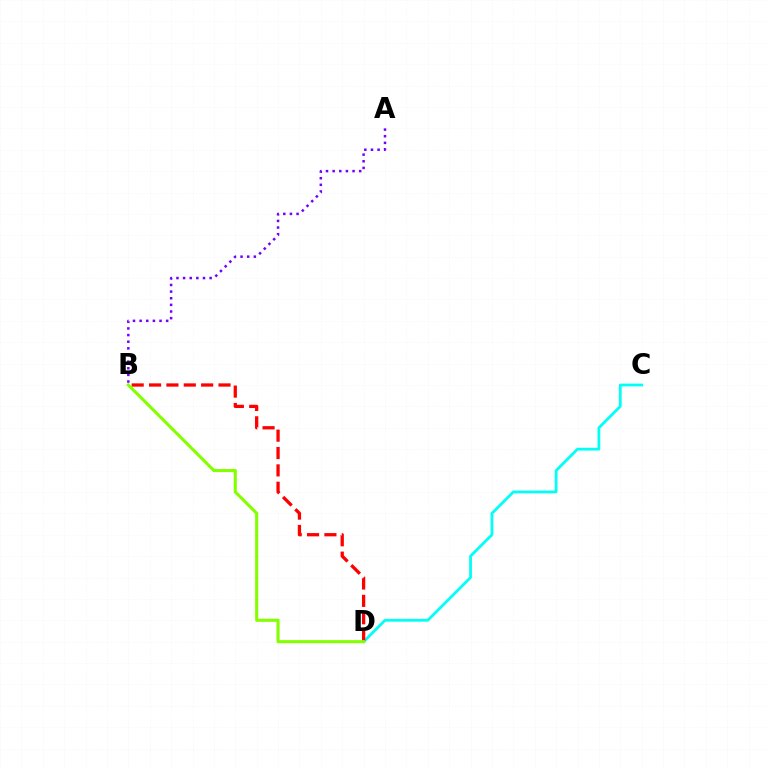{('C', 'D'): [{'color': '#00fff6', 'line_style': 'solid', 'thickness': 2.0}], ('B', 'D'): [{'color': '#ff0000', 'line_style': 'dashed', 'thickness': 2.36}, {'color': '#84ff00', 'line_style': 'solid', 'thickness': 2.23}], ('A', 'B'): [{'color': '#7200ff', 'line_style': 'dotted', 'thickness': 1.8}]}